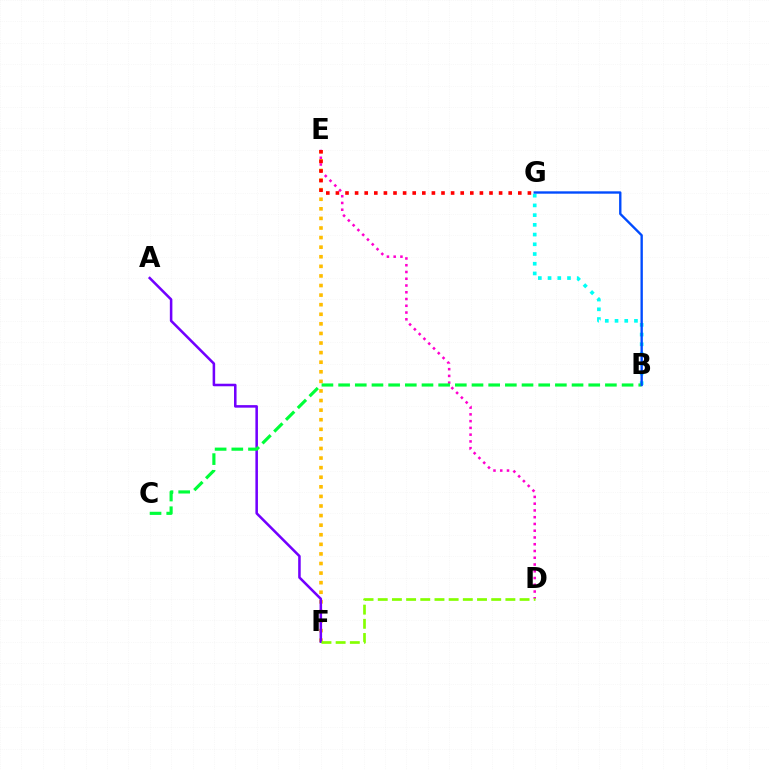{('D', 'E'): [{'color': '#ff00cf', 'line_style': 'dotted', 'thickness': 1.84}], ('B', 'G'): [{'color': '#00fff6', 'line_style': 'dotted', 'thickness': 2.64}, {'color': '#004bff', 'line_style': 'solid', 'thickness': 1.7}], ('E', 'F'): [{'color': '#ffbd00', 'line_style': 'dotted', 'thickness': 2.6}], ('A', 'F'): [{'color': '#7200ff', 'line_style': 'solid', 'thickness': 1.83}], ('B', 'C'): [{'color': '#00ff39', 'line_style': 'dashed', 'thickness': 2.27}], ('D', 'F'): [{'color': '#84ff00', 'line_style': 'dashed', 'thickness': 1.93}], ('E', 'G'): [{'color': '#ff0000', 'line_style': 'dotted', 'thickness': 2.61}]}